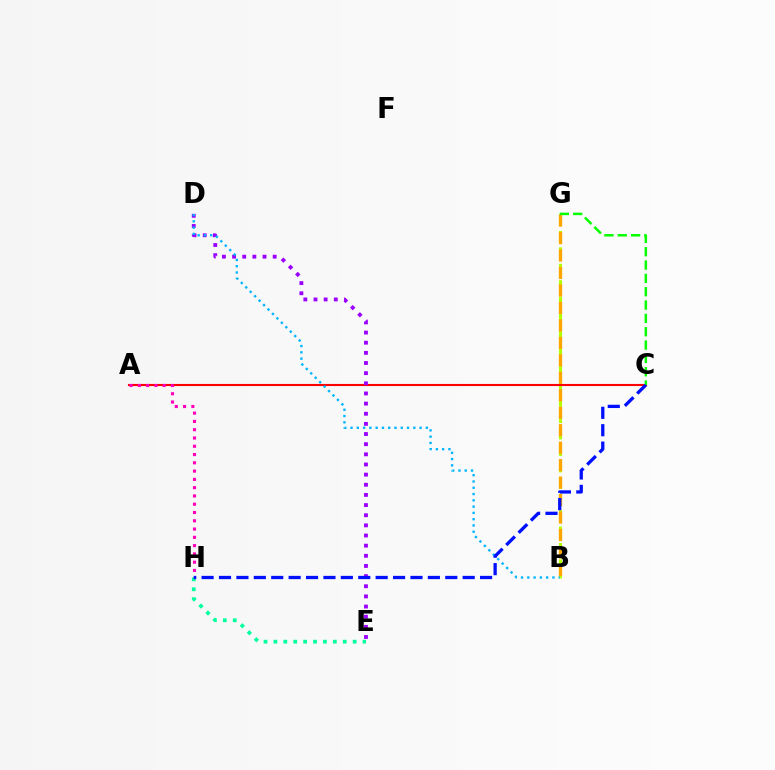{('B', 'G'): [{'color': '#b3ff00', 'line_style': 'dashed', 'thickness': 2.23}, {'color': '#ffa500', 'line_style': 'dashed', 'thickness': 2.37}], ('A', 'C'): [{'color': '#ff0000', 'line_style': 'solid', 'thickness': 1.52}], ('D', 'E'): [{'color': '#9b00ff', 'line_style': 'dotted', 'thickness': 2.76}], ('B', 'D'): [{'color': '#00b5ff', 'line_style': 'dotted', 'thickness': 1.71}], ('A', 'H'): [{'color': '#ff00bd', 'line_style': 'dotted', 'thickness': 2.25}], ('C', 'G'): [{'color': '#08ff00', 'line_style': 'dashed', 'thickness': 1.81}], ('E', 'H'): [{'color': '#00ff9d', 'line_style': 'dotted', 'thickness': 2.69}], ('C', 'H'): [{'color': '#0010ff', 'line_style': 'dashed', 'thickness': 2.36}]}